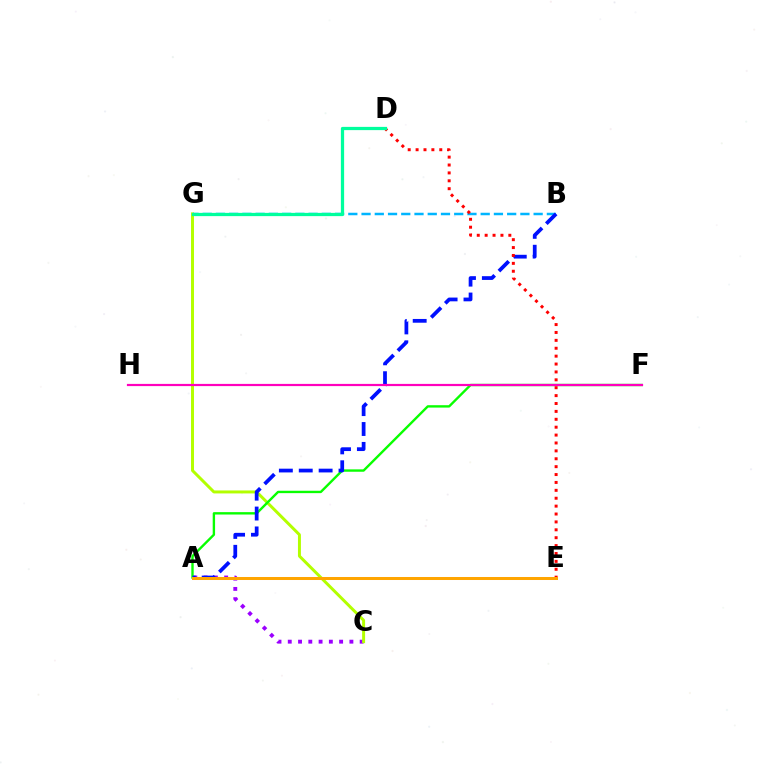{('A', 'C'): [{'color': '#9b00ff', 'line_style': 'dotted', 'thickness': 2.79}], ('C', 'G'): [{'color': '#b3ff00', 'line_style': 'solid', 'thickness': 2.14}], ('B', 'G'): [{'color': '#00b5ff', 'line_style': 'dashed', 'thickness': 1.8}], ('A', 'F'): [{'color': '#08ff00', 'line_style': 'solid', 'thickness': 1.72}], ('A', 'B'): [{'color': '#0010ff', 'line_style': 'dashed', 'thickness': 2.7}], ('F', 'H'): [{'color': '#ff00bd', 'line_style': 'solid', 'thickness': 1.59}], ('D', 'E'): [{'color': '#ff0000', 'line_style': 'dotted', 'thickness': 2.14}], ('A', 'E'): [{'color': '#ffa500', 'line_style': 'solid', 'thickness': 2.17}], ('D', 'G'): [{'color': '#00ff9d', 'line_style': 'solid', 'thickness': 2.34}]}